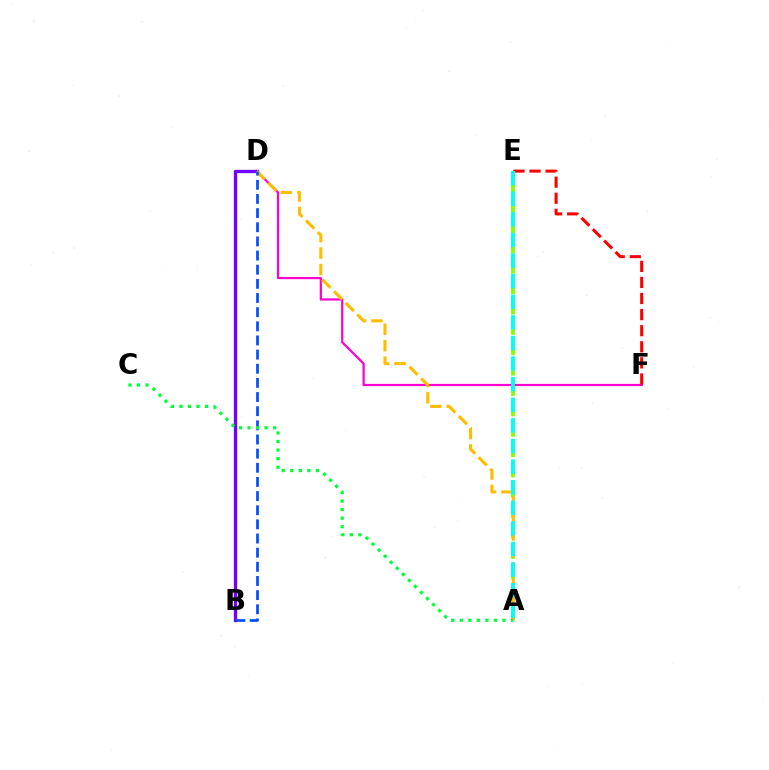{('A', 'E'): [{'color': '#84ff00', 'line_style': 'dashed', 'thickness': 2.77}, {'color': '#00fff6', 'line_style': 'dashed', 'thickness': 2.8}], ('D', 'F'): [{'color': '#ff00cf', 'line_style': 'solid', 'thickness': 1.6}], ('B', 'D'): [{'color': '#7200ff', 'line_style': 'solid', 'thickness': 2.4}, {'color': '#004bff', 'line_style': 'dashed', 'thickness': 1.92}], ('A', 'D'): [{'color': '#ffbd00', 'line_style': 'dashed', 'thickness': 2.24}], ('E', 'F'): [{'color': '#ff0000', 'line_style': 'dashed', 'thickness': 2.18}], ('A', 'C'): [{'color': '#00ff39', 'line_style': 'dotted', 'thickness': 2.32}]}